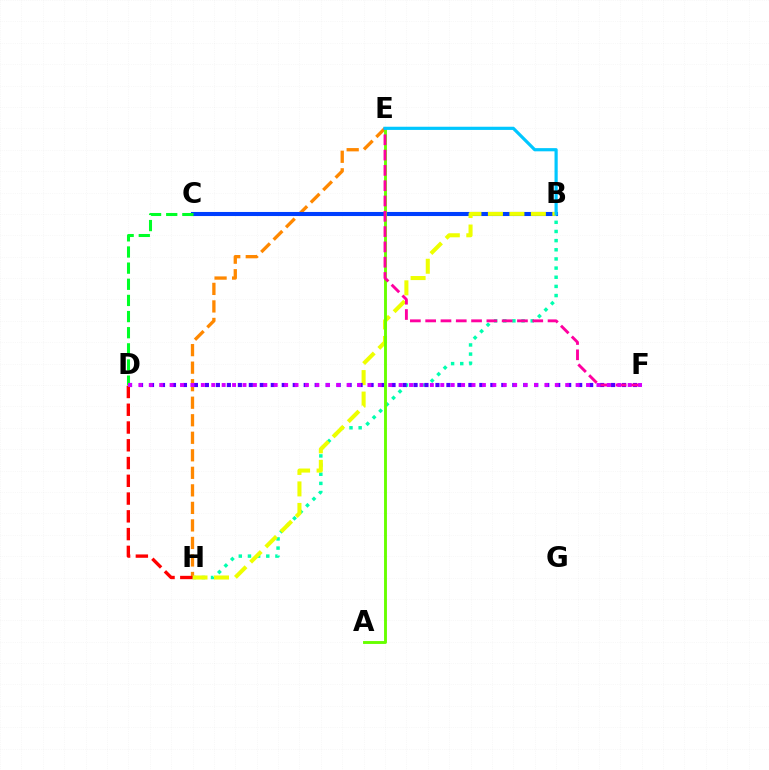{('B', 'H'): [{'color': '#00ffaf', 'line_style': 'dotted', 'thickness': 2.49}, {'color': '#eeff00', 'line_style': 'dashed', 'thickness': 2.92}], ('E', 'H'): [{'color': '#ff8800', 'line_style': 'dashed', 'thickness': 2.38}], ('B', 'C'): [{'color': '#003fff', 'line_style': 'solid', 'thickness': 2.94}], ('D', 'F'): [{'color': '#4f00ff', 'line_style': 'dotted', 'thickness': 2.98}, {'color': '#d600ff', 'line_style': 'dotted', 'thickness': 2.83}], ('C', 'D'): [{'color': '#00ff27', 'line_style': 'dashed', 'thickness': 2.19}], ('A', 'E'): [{'color': '#66ff00', 'line_style': 'solid', 'thickness': 2.08}], ('E', 'F'): [{'color': '#ff00a0', 'line_style': 'dashed', 'thickness': 2.08}], ('B', 'E'): [{'color': '#00c7ff', 'line_style': 'solid', 'thickness': 2.29}], ('D', 'H'): [{'color': '#ff0000', 'line_style': 'dashed', 'thickness': 2.41}]}